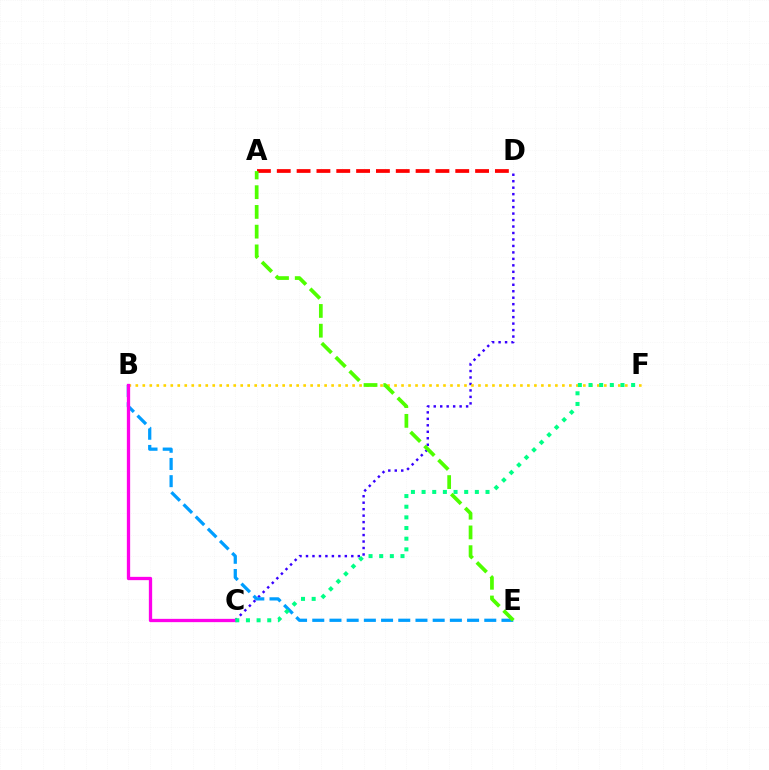{('C', 'D'): [{'color': '#3700ff', 'line_style': 'dotted', 'thickness': 1.76}], ('B', 'E'): [{'color': '#009eff', 'line_style': 'dashed', 'thickness': 2.34}], ('B', 'F'): [{'color': '#ffd500', 'line_style': 'dotted', 'thickness': 1.9}], ('A', 'D'): [{'color': '#ff0000', 'line_style': 'dashed', 'thickness': 2.69}], ('B', 'C'): [{'color': '#ff00ed', 'line_style': 'solid', 'thickness': 2.37}], ('C', 'F'): [{'color': '#00ff86', 'line_style': 'dotted', 'thickness': 2.9}], ('A', 'E'): [{'color': '#4fff00', 'line_style': 'dashed', 'thickness': 2.68}]}